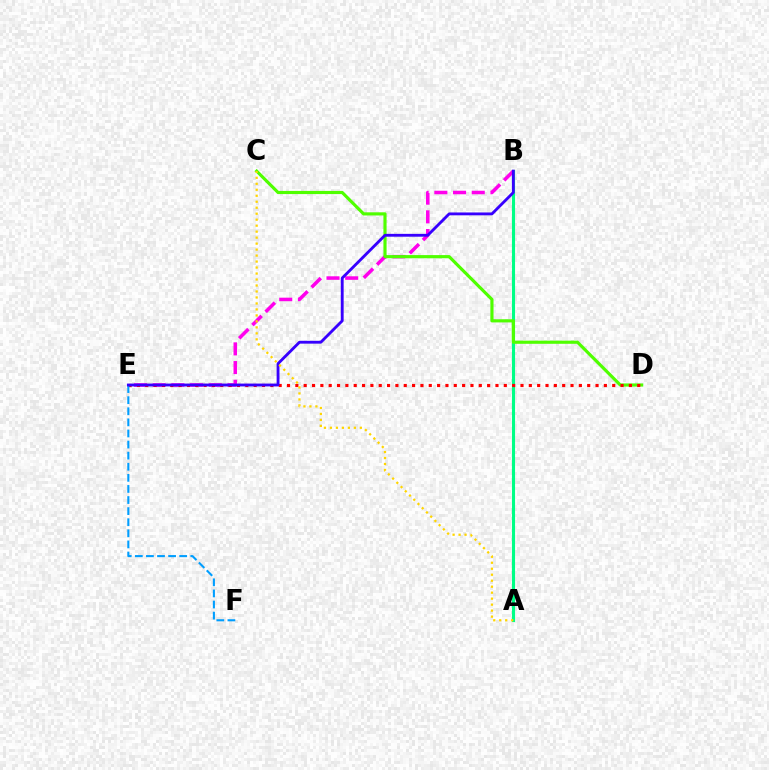{('B', 'E'): [{'color': '#ff00ed', 'line_style': 'dashed', 'thickness': 2.54}, {'color': '#3700ff', 'line_style': 'solid', 'thickness': 2.05}], ('A', 'B'): [{'color': '#00ff86', 'line_style': 'solid', 'thickness': 2.24}], ('C', 'D'): [{'color': '#4fff00', 'line_style': 'solid', 'thickness': 2.27}], ('D', 'E'): [{'color': '#ff0000', 'line_style': 'dotted', 'thickness': 2.27}], ('E', 'F'): [{'color': '#009eff', 'line_style': 'dashed', 'thickness': 1.51}], ('A', 'C'): [{'color': '#ffd500', 'line_style': 'dotted', 'thickness': 1.63}]}